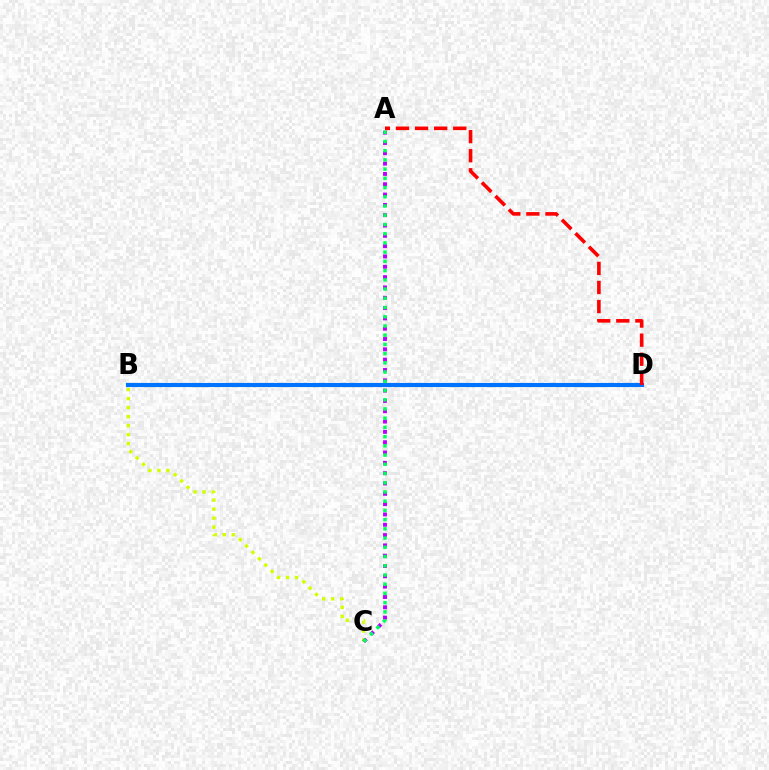{('B', 'D'): [{'color': '#0074ff', 'line_style': 'solid', 'thickness': 2.97}], ('A', 'D'): [{'color': '#ff0000', 'line_style': 'dashed', 'thickness': 2.59}], ('B', 'C'): [{'color': '#d1ff00', 'line_style': 'dotted', 'thickness': 2.45}], ('A', 'C'): [{'color': '#b900ff', 'line_style': 'dotted', 'thickness': 2.8}, {'color': '#00ff5c', 'line_style': 'dotted', 'thickness': 2.51}]}